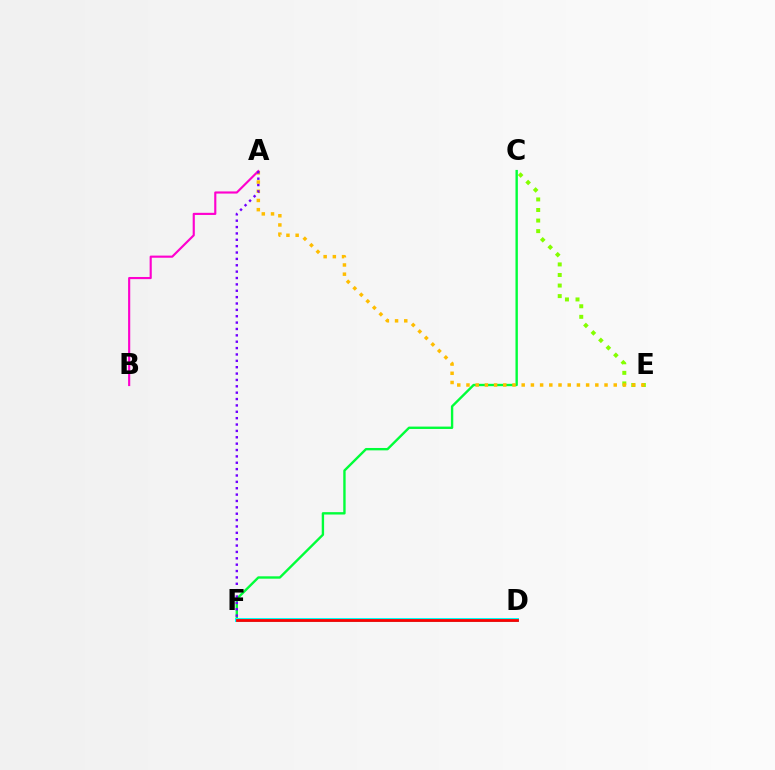{('C', 'F'): [{'color': '#00ff39', 'line_style': 'solid', 'thickness': 1.71}], ('C', 'E'): [{'color': '#84ff00', 'line_style': 'dotted', 'thickness': 2.87}], ('A', 'E'): [{'color': '#ffbd00', 'line_style': 'dotted', 'thickness': 2.5}], ('A', 'B'): [{'color': '#ff00cf', 'line_style': 'solid', 'thickness': 1.54}], ('A', 'F'): [{'color': '#7200ff', 'line_style': 'dotted', 'thickness': 1.73}], ('D', 'F'): [{'color': '#004bff', 'line_style': 'solid', 'thickness': 2.1}, {'color': '#00fff6', 'line_style': 'solid', 'thickness': 2.88}, {'color': '#ff0000', 'line_style': 'solid', 'thickness': 2.01}]}